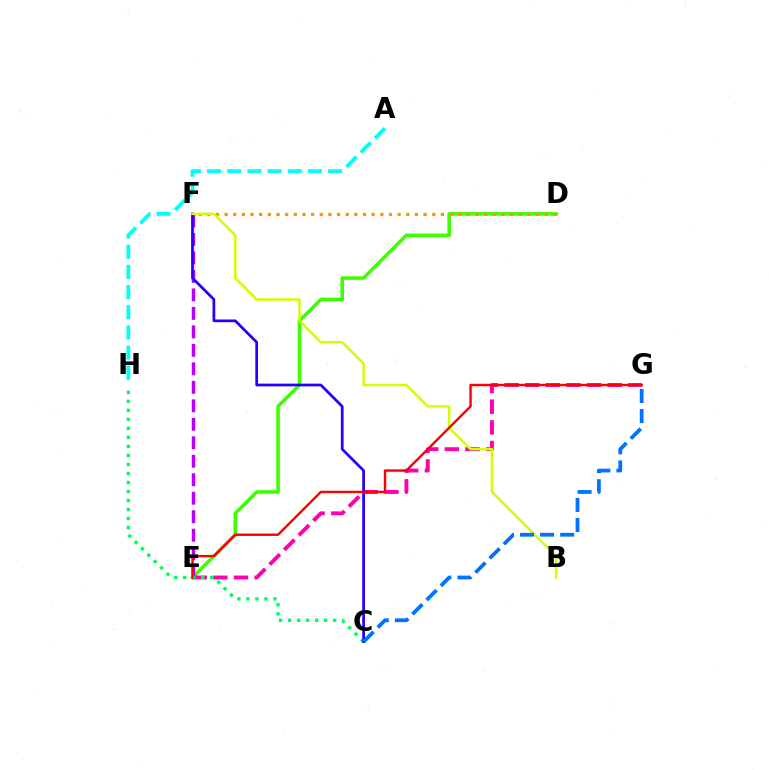{('D', 'E'): [{'color': '#3dff00', 'line_style': 'solid', 'thickness': 2.58}], ('E', 'F'): [{'color': '#b900ff', 'line_style': 'dashed', 'thickness': 2.51}], ('E', 'G'): [{'color': '#ff00ac', 'line_style': 'dashed', 'thickness': 2.8}, {'color': '#ff0000', 'line_style': 'solid', 'thickness': 1.74}], ('A', 'H'): [{'color': '#00fff6', 'line_style': 'dashed', 'thickness': 2.74}], ('C', 'H'): [{'color': '#00ff5c', 'line_style': 'dotted', 'thickness': 2.45}], ('C', 'F'): [{'color': '#2500ff', 'line_style': 'solid', 'thickness': 1.96}], ('D', 'F'): [{'color': '#ff9400', 'line_style': 'dotted', 'thickness': 2.35}], ('B', 'F'): [{'color': '#d1ff00', 'line_style': 'solid', 'thickness': 1.77}], ('C', 'G'): [{'color': '#0074ff', 'line_style': 'dashed', 'thickness': 2.73}]}